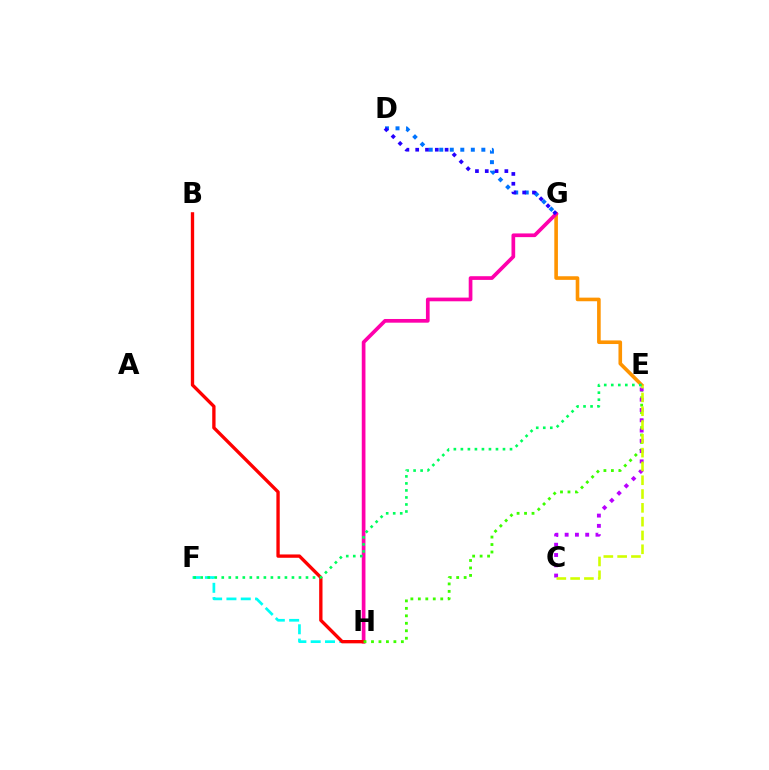{('D', 'G'): [{'color': '#0074ff', 'line_style': 'dotted', 'thickness': 2.86}, {'color': '#2500ff', 'line_style': 'dotted', 'thickness': 2.66}], ('E', 'G'): [{'color': '#ff9400', 'line_style': 'solid', 'thickness': 2.6}], ('F', 'H'): [{'color': '#00fff6', 'line_style': 'dashed', 'thickness': 1.94}], ('G', 'H'): [{'color': '#ff00ac', 'line_style': 'solid', 'thickness': 2.66}], ('B', 'H'): [{'color': '#ff0000', 'line_style': 'solid', 'thickness': 2.4}], ('E', 'H'): [{'color': '#3dff00', 'line_style': 'dotted', 'thickness': 2.03}], ('C', 'E'): [{'color': '#b900ff', 'line_style': 'dotted', 'thickness': 2.79}, {'color': '#d1ff00', 'line_style': 'dashed', 'thickness': 1.88}], ('E', 'F'): [{'color': '#00ff5c', 'line_style': 'dotted', 'thickness': 1.91}]}